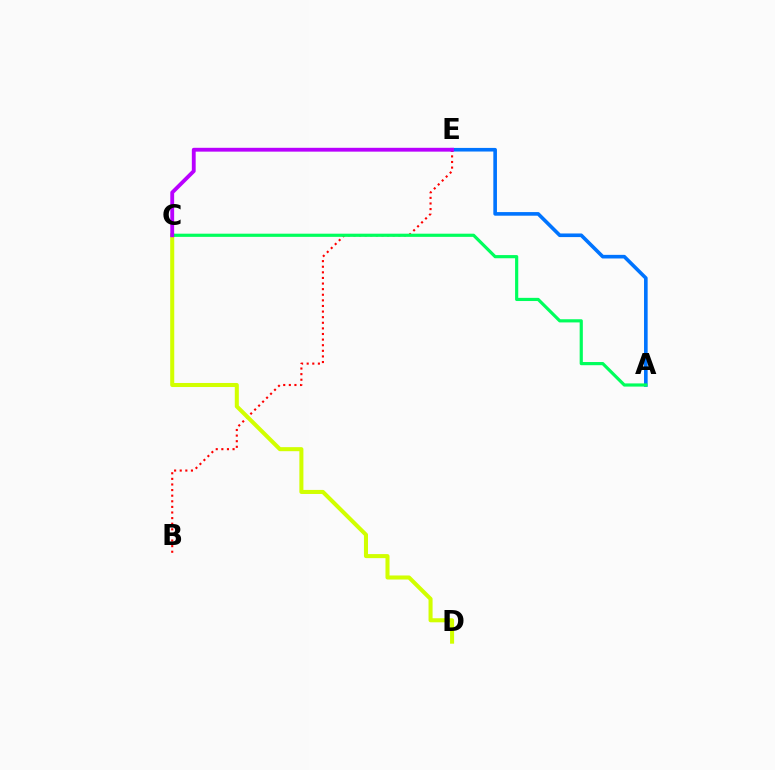{('A', 'E'): [{'color': '#0074ff', 'line_style': 'solid', 'thickness': 2.6}], ('B', 'E'): [{'color': '#ff0000', 'line_style': 'dotted', 'thickness': 1.52}], ('C', 'D'): [{'color': '#d1ff00', 'line_style': 'solid', 'thickness': 2.91}], ('A', 'C'): [{'color': '#00ff5c', 'line_style': 'solid', 'thickness': 2.29}], ('C', 'E'): [{'color': '#b900ff', 'line_style': 'solid', 'thickness': 2.76}]}